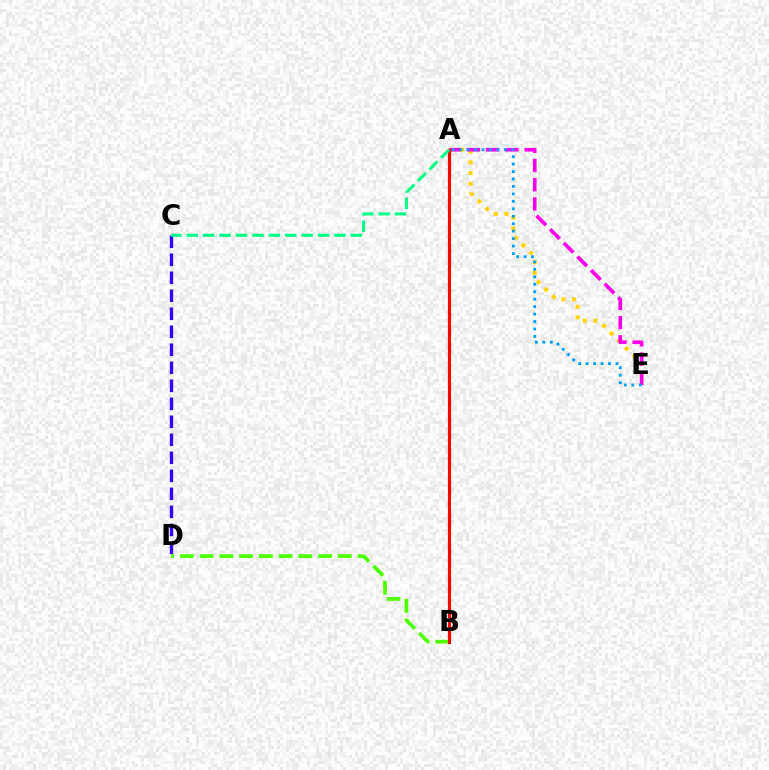{('C', 'D'): [{'color': '#3700ff', 'line_style': 'dashed', 'thickness': 2.45}], ('A', 'E'): [{'color': '#ffd500', 'line_style': 'dotted', 'thickness': 2.9}, {'color': '#ff00ed', 'line_style': 'dashed', 'thickness': 2.62}, {'color': '#009eff', 'line_style': 'dotted', 'thickness': 2.02}], ('B', 'D'): [{'color': '#4fff00', 'line_style': 'dashed', 'thickness': 2.68}], ('A', 'B'): [{'color': '#ff0000', 'line_style': 'solid', 'thickness': 2.28}], ('A', 'C'): [{'color': '#00ff86', 'line_style': 'dashed', 'thickness': 2.23}]}